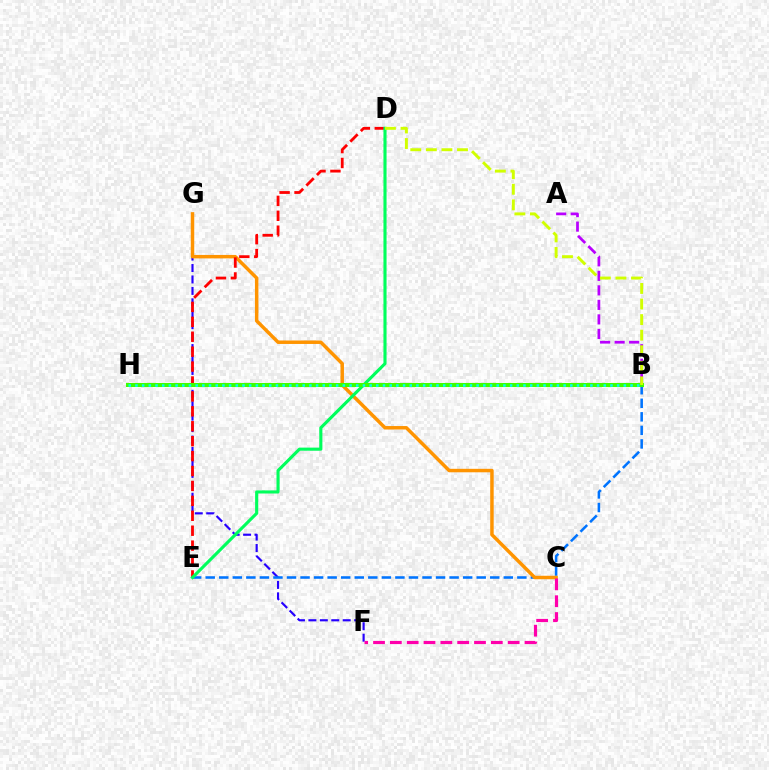{('F', 'G'): [{'color': '#2500ff', 'line_style': 'dashed', 'thickness': 1.55}], ('B', 'E'): [{'color': '#0074ff', 'line_style': 'dashed', 'thickness': 1.84}], ('C', 'G'): [{'color': '#ff9400', 'line_style': 'solid', 'thickness': 2.5}], ('A', 'B'): [{'color': '#b900ff', 'line_style': 'dashed', 'thickness': 1.97}], ('D', 'E'): [{'color': '#ff0000', 'line_style': 'dashed', 'thickness': 2.03}, {'color': '#00ff5c', 'line_style': 'solid', 'thickness': 2.24}], ('B', 'H'): [{'color': '#3dff00', 'line_style': 'solid', 'thickness': 2.91}, {'color': '#00fff6', 'line_style': 'dotted', 'thickness': 1.82}], ('C', 'F'): [{'color': '#ff00ac', 'line_style': 'dashed', 'thickness': 2.29}], ('B', 'D'): [{'color': '#d1ff00', 'line_style': 'dashed', 'thickness': 2.12}]}